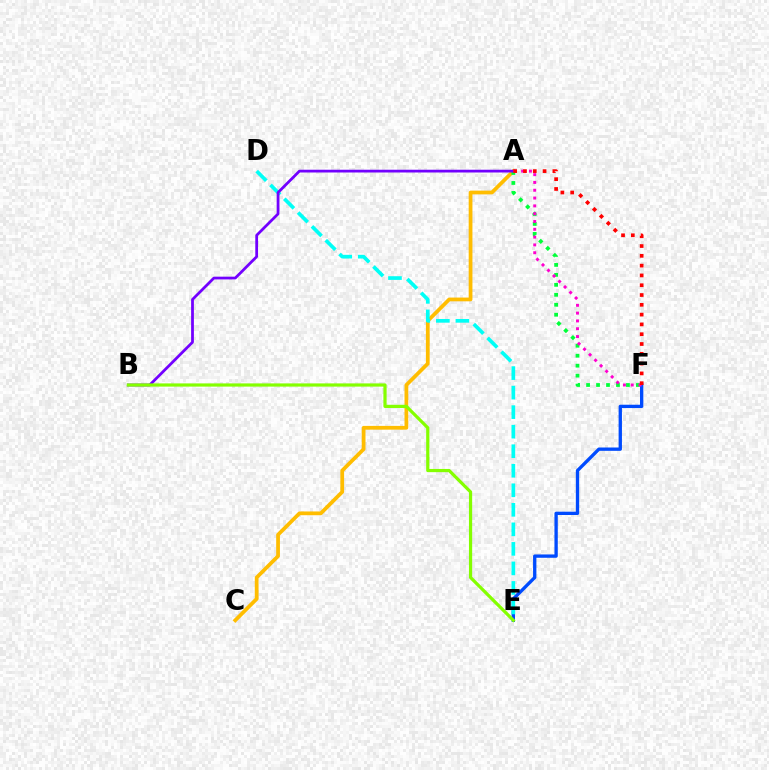{('E', 'F'): [{'color': '#004bff', 'line_style': 'solid', 'thickness': 2.4}], ('A', 'C'): [{'color': '#ffbd00', 'line_style': 'solid', 'thickness': 2.7}], ('D', 'E'): [{'color': '#00fff6', 'line_style': 'dashed', 'thickness': 2.65}], ('A', 'F'): [{'color': '#00ff39', 'line_style': 'dotted', 'thickness': 2.71}, {'color': '#ff00cf', 'line_style': 'dotted', 'thickness': 2.12}, {'color': '#ff0000', 'line_style': 'dotted', 'thickness': 2.66}], ('A', 'B'): [{'color': '#7200ff', 'line_style': 'solid', 'thickness': 1.99}], ('B', 'E'): [{'color': '#84ff00', 'line_style': 'solid', 'thickness': 2.31}]}